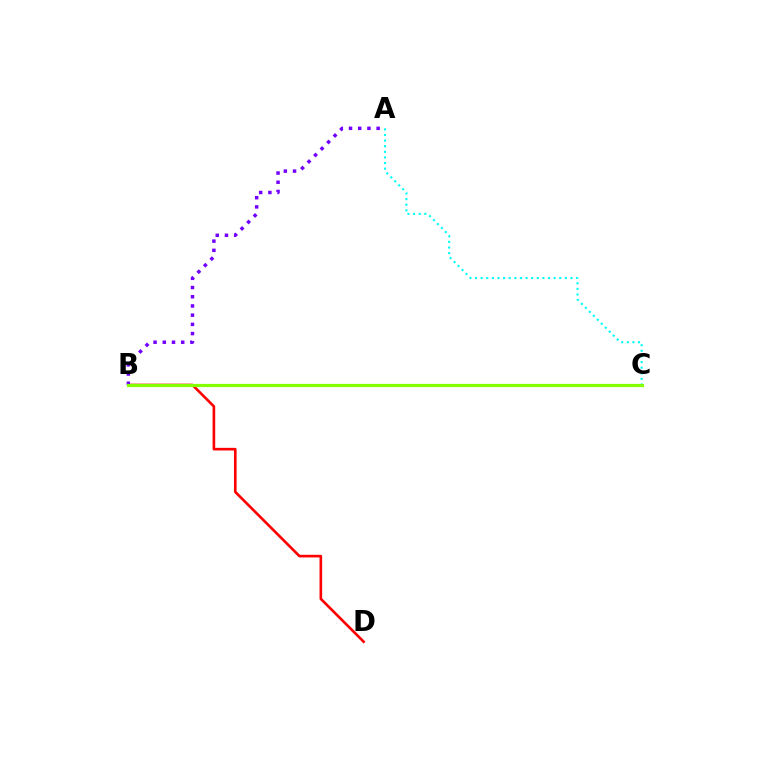{('A', 'C'): [{'color': '#00fff6', 'line_style': 'dotted', 'thickness': 1.53}], ('B', 'D'): [{'color': '#ff0000', 'line_style': 'solid', 'thickness': 1.89}], ('A', 'B'): [{'color': '#7200ff', 'line_style': 'dotted', 'thickness': 2.5}], ('B', 'C'): [{'color': '#84ff00', 'line_style': 'solid', 'thickness': 2.31}]}